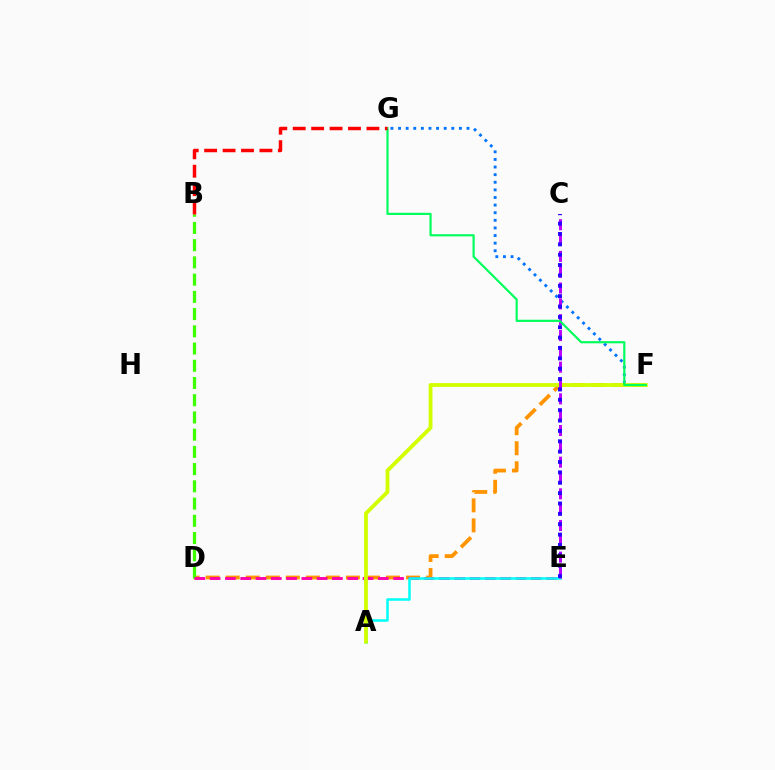{('F', 'G'): [{'color': '#0074ff', 'line_style': 'dotted', 'thickness': 2.07}, {'color': '#00ff5c', 'line_style': 'solid', 'thickness': 1.58}], ('D', 'F'): [{'color': '#ff9400', 'line_style': 'dashed', 'thickness': 2.72}], ('B', 'D'): [{'color': '#3dff00', 'line_style': 'dashed', 'thickness': 2.34}], ('D', 'E'): [{'color': '#ff00ac', 'line_style': 'dashed', 'thickness': 2.08}], ('A', 'E'): [{'color': '#00fff6', 'line_style': 'solid', 'thickness': 1.81}], ('A', 'F'): [{'color': '#d1ff00', 'line_style': 'solid', 'thickness': 2.76}], ('C', 'E'): [{'color': '#b900ff', 'line_style': 'dashed', 'thickness': 2.15}, {'color': '#2500ff', 'line_style': 'dotted', 'thickness': 2.82}], ('B', 'G'): [{'color': '#ff0000', 'line_style': 'dashed', 'thickness': 2.5}]}